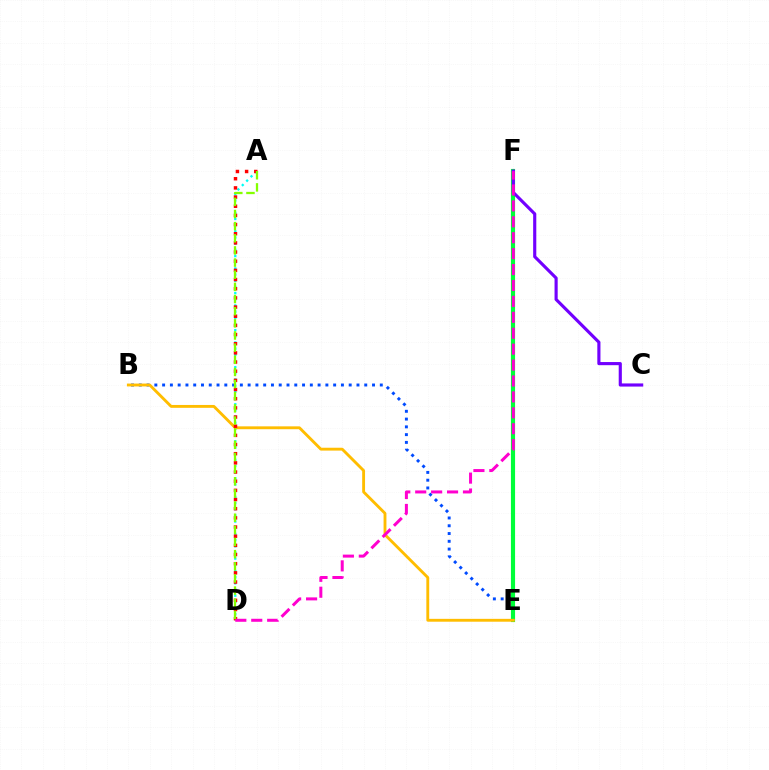{('A', 'D'): [{'color': '#00fff6', 'line_style': 'dotted', 'thickness': 1.68}, {'color': '#ff0000', 'line_style': 'dotted', 'thickness': 2.49}, {'color': '#84ff00', 'line_style': 'dashed', 'thickness': 1.65}], ('B', 'E'): [{'color': '#004bff', 'line_style': 'dotted', 'thickness': 2.11}, {'color': '#ffbd00', 'line_style': 'solid', 'thickness': 2.06}], ('E', 'F'): [{'color': '#00ff39', 'line_style': 'solid', 'thickness': 2.99}], ('C', 'F'): [{'color': '#7200ff', 'line_style': 'solid', 'thickness': 2.26}], ('D', 'F'): [{'color': '#ff00cf', 'line_style': 'dashed', 'thickness': 2.16}]}